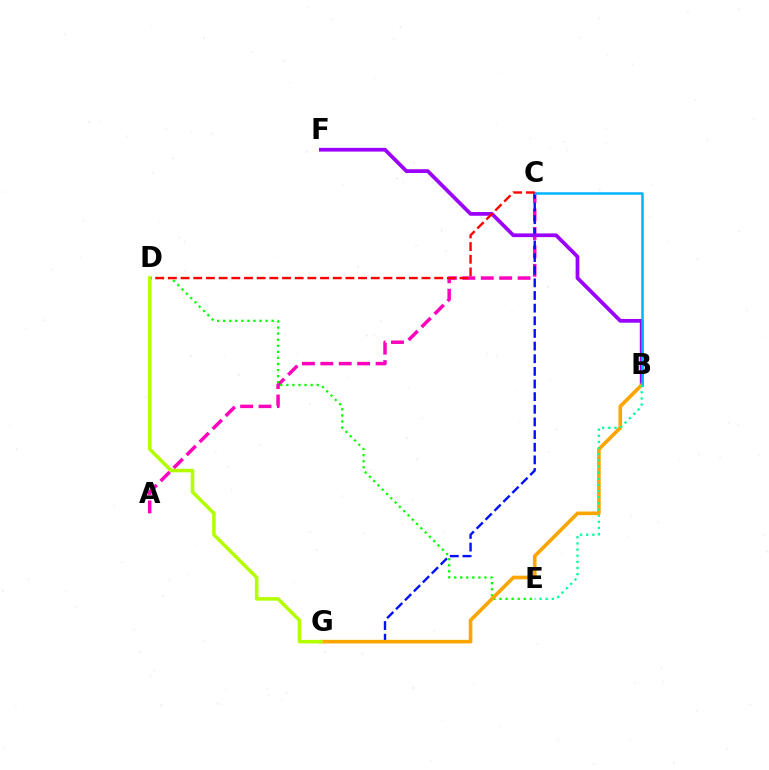{('A', 'C'): [{'color': '#ff00bd', 'line_style': 'dashed', 'thickness': 2.5}], ('D', 'E'): [{'color': '#08ff00', 'line_style': 'dotted', 'thickness': 1.65}], ('C', 'G'): [{'color': '#0010ff', 'line_style': 'dashed', 'thickness': 1.72}], ('B', 'F'): [{'color': '#9b00ff', 'line_style': 'solid', 'thickness': 2.69}], ('B', 'G'): [{'color': '#ffa500', 'line_style': 'solid', 'thickness': 2.62}], ('B', 'C'): [{'color': '#00b5ff', 'line_style': 'solid', 'thickness': 1.81}], ('B', 'E'): [{'color': '#00ff9d', 'line_style': 'dotted', 'thickness': 1.67}], ('C', 'D'): [{'color': '#ff0000', 'line_style': 'dashed', 'thickness': 1.72}], ('D', 'G'): [{'color': '#b3ff00', 'line_style': 'solid', 'thickness': 2.55}]}